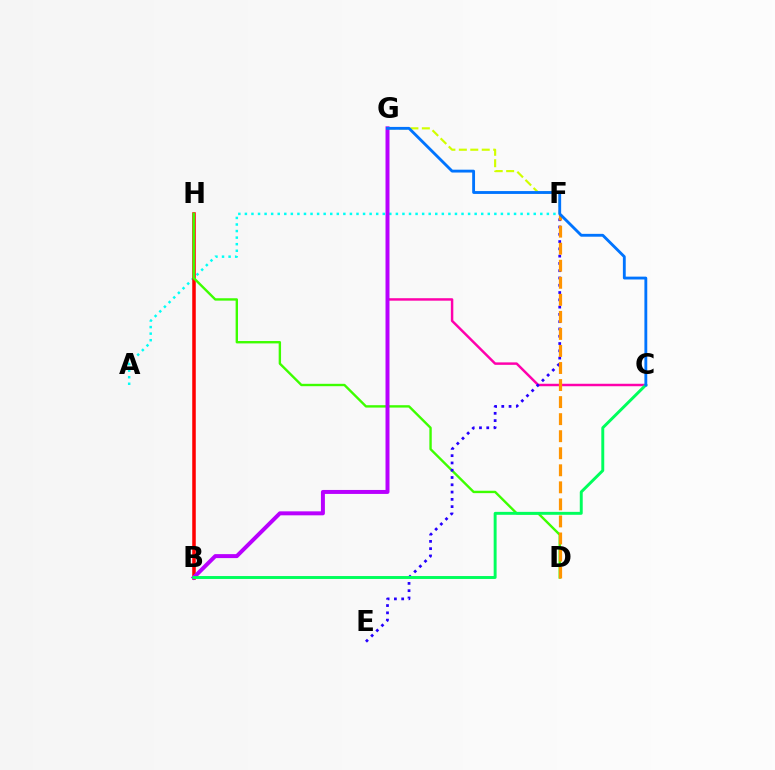{('A', 'F'): [{'color': '#00fff6', 'line_style': 'dotted', 'thickness': 1.78}], ('B', 'H'): [{'color': '#ff0000', 'line_style': 'solid', 'thickness': 2.54}], ('C', 'G'): [{'color': '#ff00ac', 'line_style': 'solid', 'thickness': 1.77}, {'color': '#0074ff', 'line_style': 'solid', 'thickness': 2.05}], ('D', 'H'): [{'color': '#3dff00', 'line_style': 'solid', 'thickness': 1.72}], ('F', 'G'): [{'color': '#d1ff00', 'line_style': 'dashed', 'thickness': 1.56}], ('E', 'F'): [{'color': '#2500ff', 'line_style': 'dotted', 'thickness': 1.98}], ('D', 'F'): [{'color': '#ff9400', 'line_style': 'dashed', 'thickness': 2.32}], ('B', 'G'): [{'color': '#b900ff', 'line_style': 'solid', 'thickness': 2.86}], ('B', 'C'): [{'color': '#00ff5c', 'line_style': 'solid', 'thickness': 2.11}]}